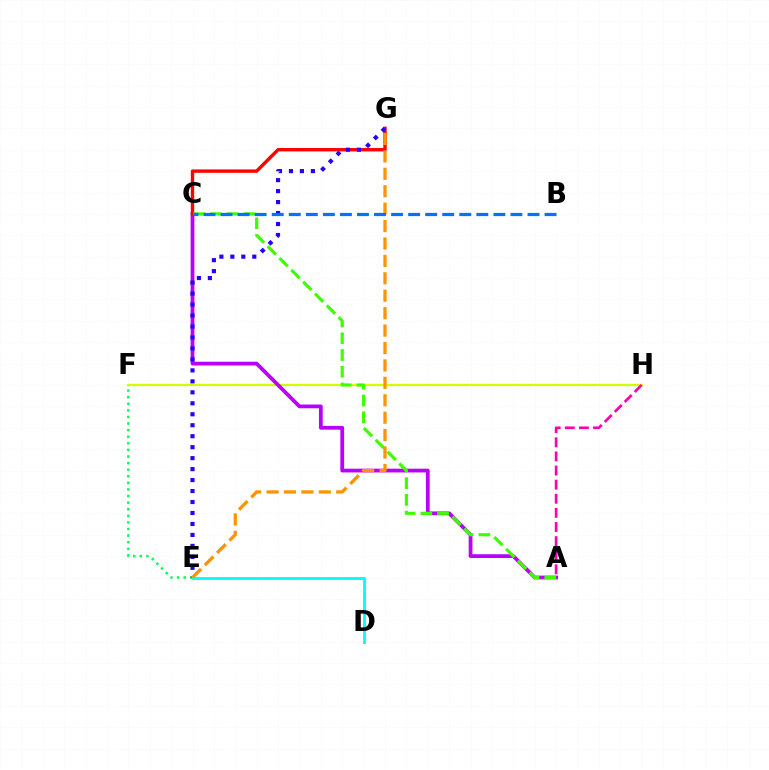{('F', 'H'): [{'color': '#d1ff00', 'line_style': 'solid', 'thickness': 1.6}], ('A', 'C'): [{'color': '#b900ff', 'line_style': 'solid', 'thickness': 2.71}, {'color': '#3dff00', 'line_style': 'dashed', 'thickness': 2.27}], ('E', 'F'): [{'color': '#00ff5c', 'line_style': 'dotted', 'thickness': 1.79}], ('C', 'G'): [{'color': '#ff0000', 'line_style': 'solid', 'thickness': 2.44}], ('E', 'G'): [{'color': '#2500ff', 'line_style': 'dotted', 'thickness': 2.98}, {'color': '#ff9400', 'line_style': 'dashed', 'thickness': 2.37}], ('A', 'H'): [{'color': '#ff00ac', 'line_style': 'dashed', 'thickness': 1.92}], ('D', 'E'): [{'color': '#00fff6', 'line_style': 'solid', 'thickness': 2.04}], ('B', 'C'): [{'color': '#0074ff', 'line_style': 'dashed', 'thickness': 2.32}]}